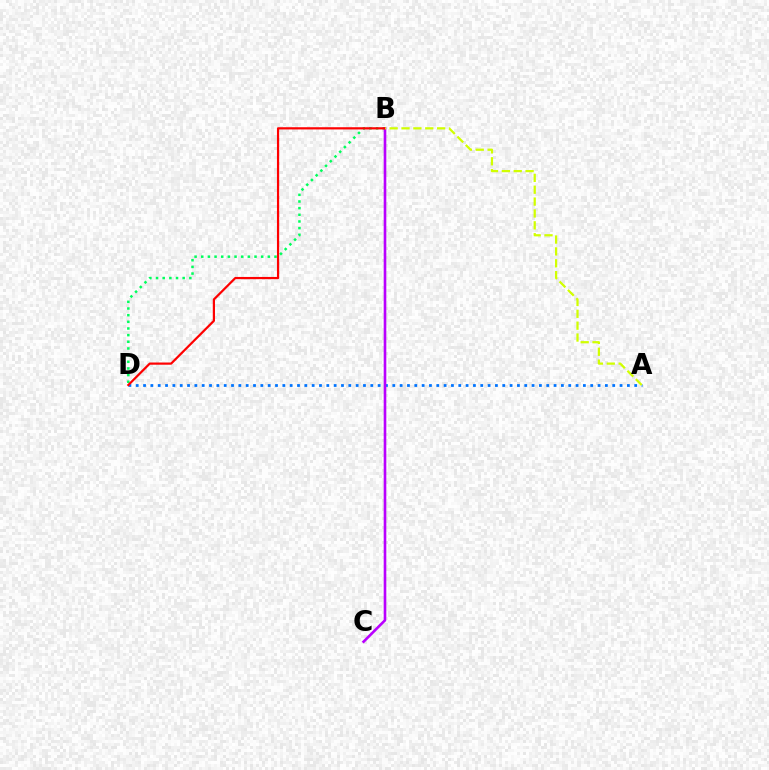{('B', 'D'): [{'color': '#00ff5c', 'line_style': 'dotted', 'thickness': 1.81}, {'color': '#ff0000', 'line_style': 'solid', 'thickness': 1.59}], ('A', 'D'): [{'color': '#0074ff', 'line_style': 'dotted', 'thickness': 1.99}], ('B', 'C'): [{'color': '#b900ff', 'line_style': 'solid', 'thickness': 1.89}], ('A', 'B'): [{'color': '#d1ff00', 'line_style': 'dashed', 'thickness': 1.61}]}